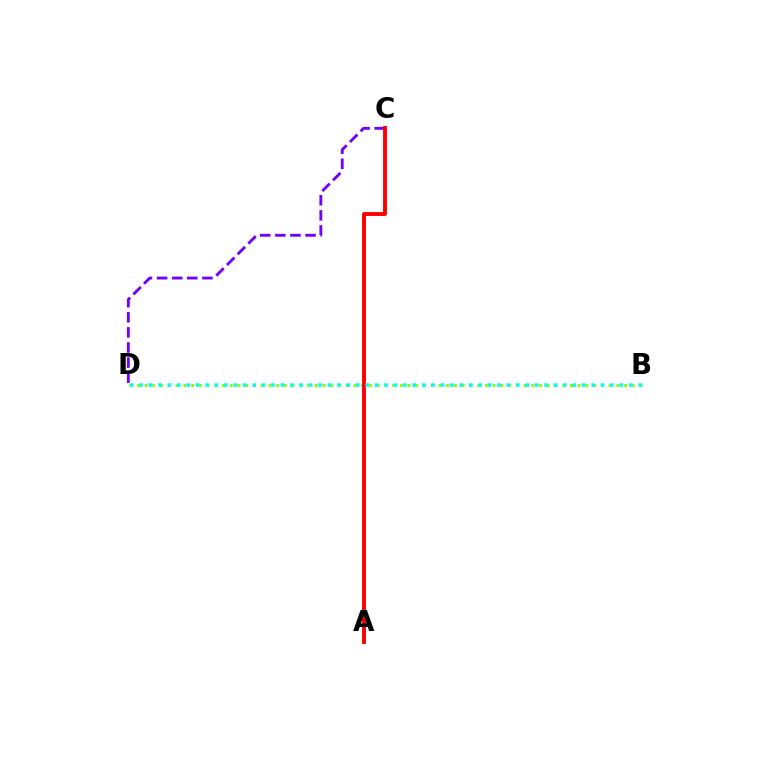{('C', 'D'): [{'color': '#7200ff', 'line_style': 'dashed', 'thickness': 2.05}], ('B', 'D'): [{'color': '#84ff00', 'line_style': 'dotted', 'thickness': 2.1}, {'color': '#00fff6', 'line_style': 'dotted', 'thickness': 2.56}], ('A', 'C'): [{'color': '#ff0000', 'line_style': 'solid', 'thickness': 2.81}]}